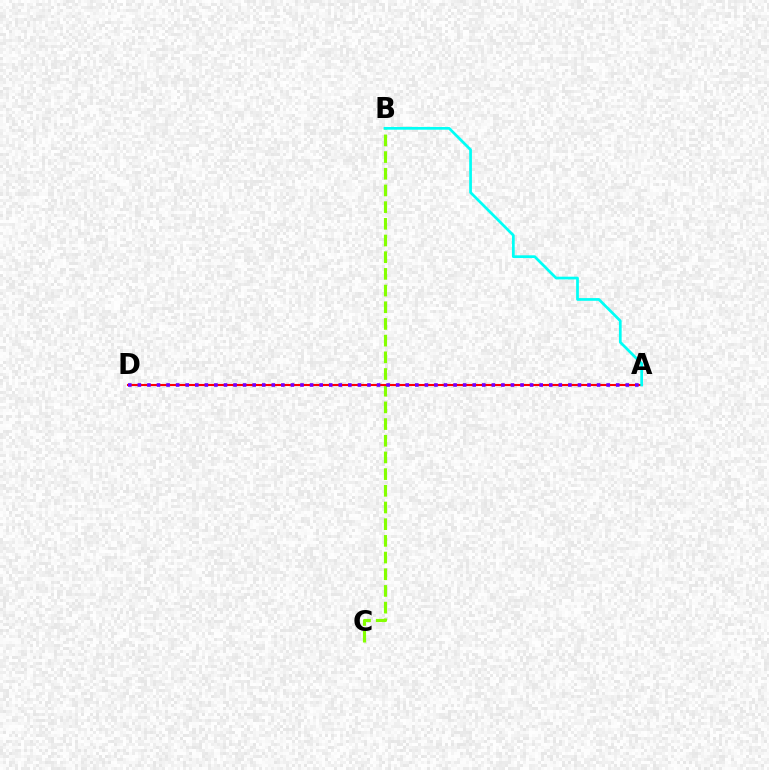{('B', 'C'): [{'color': '#84ff00', 'line_style': 'dashed', 'thickness': 2.27}], ('A', 'D'): [{'color': '#ff0000', 'line_style': 'solid', 'thickness': 1.52}, {'color': '#7200ff', 'line_style': 'dotted', 'thickness': 2.6}], ('A', 'B'): [{'color': '#00fff6', 'line_style': 'solid', 'thickness': 1.97}]}